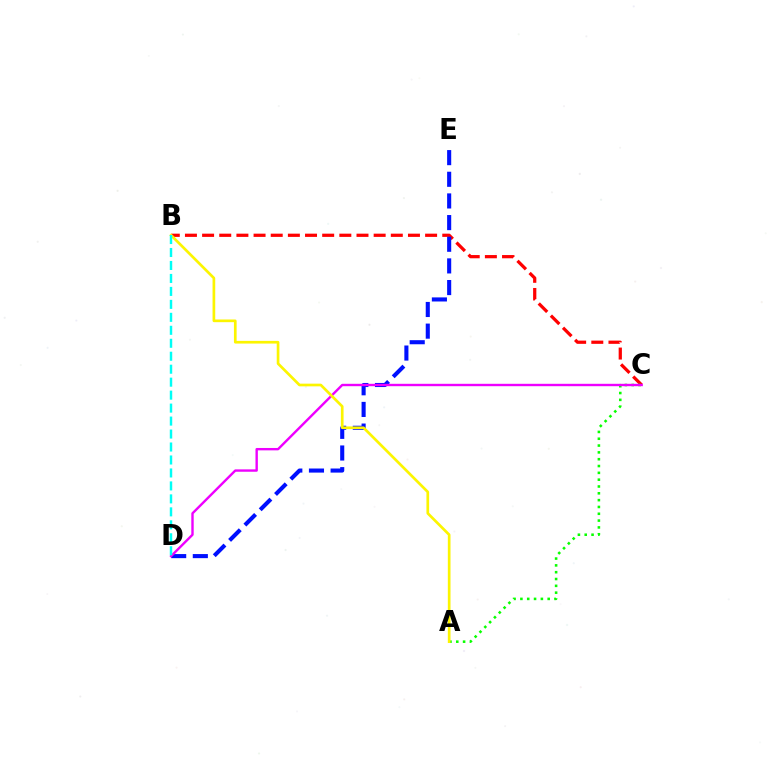{('B', 'C'): [{'color': '#ff0000', 'line_style': 'dashed', 'thickness': 2.33}], ('A', 'C'): [{'color': '#08ff00', 'line_style': 'dotted', 'thickness': 1.85}], ('D', 'E'): [{'color': '#0010ff', 'line_style': 'dashed', 'thickness': 2.94}], ('C', 'D'): [{'color': '#ee00ff', 'line_style': 'solid', 'thickness': 1.72}], ('A', 'B'): [{'color': '#fcf500', 'line_style': 'solid', 'thickness': 1.93}], ('B', 'D'): [{'color': '#00fff6', 'line_style': 'dashed', 'thickness': 1.76}]}